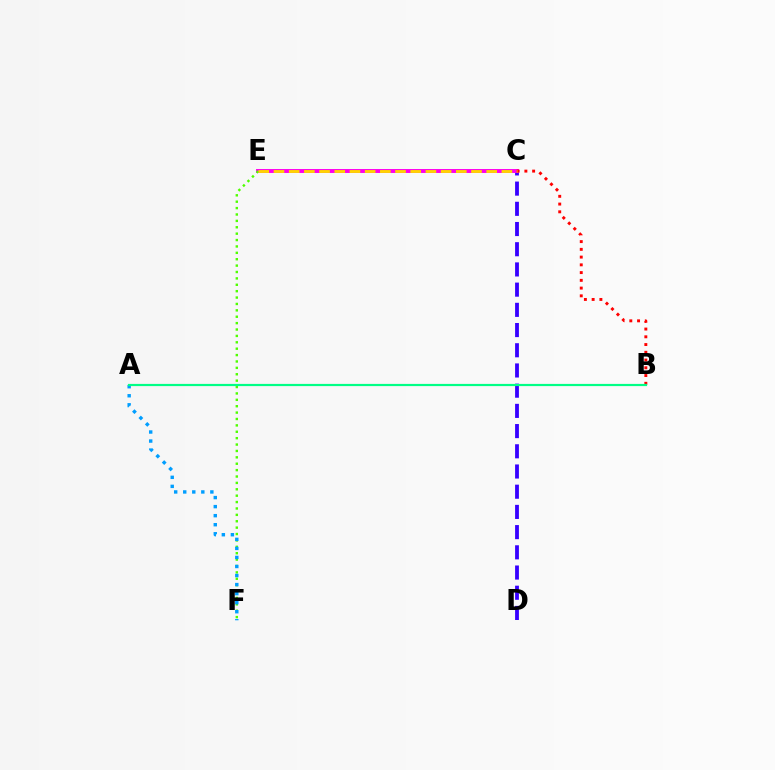{('C', 'D'): [{'color': '#3700ff', 'line_style': 'dashed', 'thickness': 2.75}], ('C', 'E'): [{'color': '#ff00ed', 'line_style': 'solid', 'thickness': 2.83}, {'color': '#ffd500', 'line_style': 'dashed', 'thickness': 2.06}], ('E', 'F'): [{'color': '#4fff00', 'line_style': 'dotted', 'thickness': 1.74}], ('B', 'C'): [{'color': '#ff0000', 'line_style': 'dotted', 'thickness': 2.11}], ('A', 'F'): [{'color': '#009eff', 'line_style': 'dotted', 'thickness': 2.46}], ('A', 'B'): [{'color': '#00ff86', 'line_style': 'solid', 'thickness': 1.58}]}